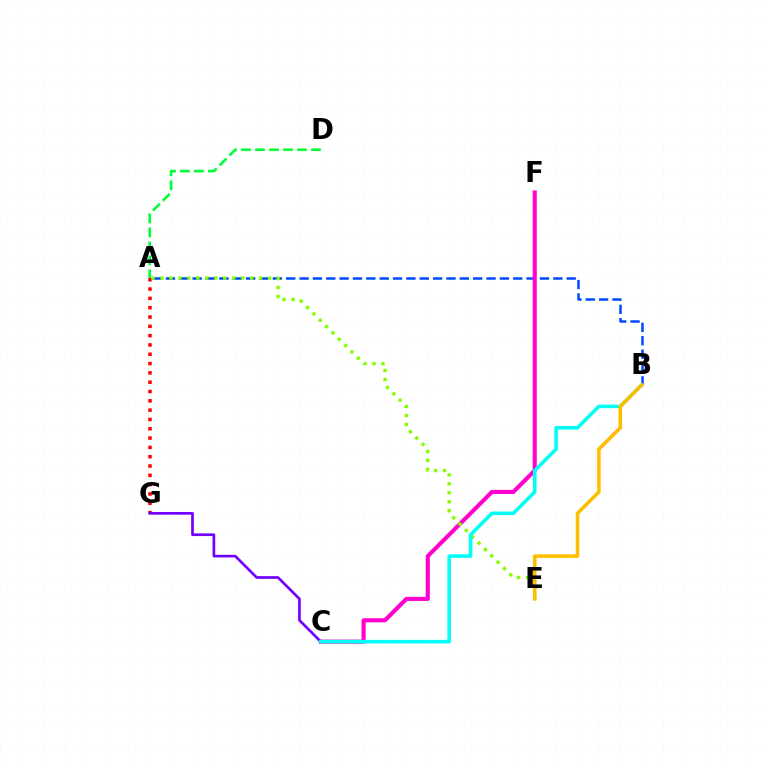{('A', 'D'): [{'color': '#00ff39', 'line_style': 'dashed', 'thickness': 1.9}], ('A', 'B'): [{'color': '#004bff', 'line_style': 'dashed', 'thickness': 1.81}], ('A', 'G'): [{'color': '#ff0000', 'line_style': 'dotted', 'thickness': 2.53}], ('C', 'F'): [{'color': '#ff00cf', 'line_style': 'solid', 'thickness': 2.96}], ('A', 'E'): [{'color': '#84ff00', 'line_style': 'dotted', 'thickness': 2.44}], ('C', 'G'): [{'color': '#7200ff', 'line_style': 'solid', 'thickness': 1.93}], ('B', 'C'): [{'color': '#00fff6', 'line_style': 'solid', 'thickness': 2.57}], ('B', 'E'): [{'color': '#ffbd00', 'line_style': 'solid', 'thickness': 2.57}]}